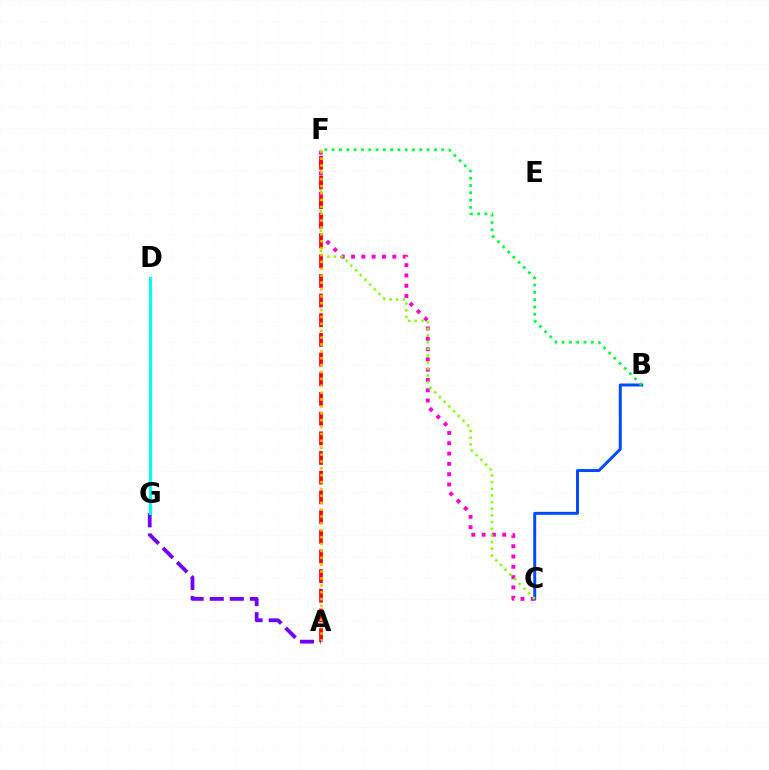{('B', 'C'): [{'color': '#004bff', 'line_style': 'solid', 'thickness': 2.14}], ('C', 'F'): [{'color': '#ff00cf', 'line_style': 'dotted', 'thickness': 2.8}, {'color': '#84ff00', 'line_style': 'dotted', 'thickness': 1.81}], ('A', 'F'): [{'color': '#ff0000', 'line_style': 'dashed', 'thickness': 2.67}, {'color': '#ffbd00', 'line_style': 'dotted', 'thickness': 1.87}], ('A', 'G'): [{'color': '#7200ff', 'line_style': 'dashed', 'thickness': 2.73}], ('D', 'G'): [{'color': '#00fff6', 'line_style': 'solid', 'thickness': 2.27}], ('B', 'F'): [{'color': '#00ff39', 'line_style': 'dotted', 'thickness': 1.98}]}